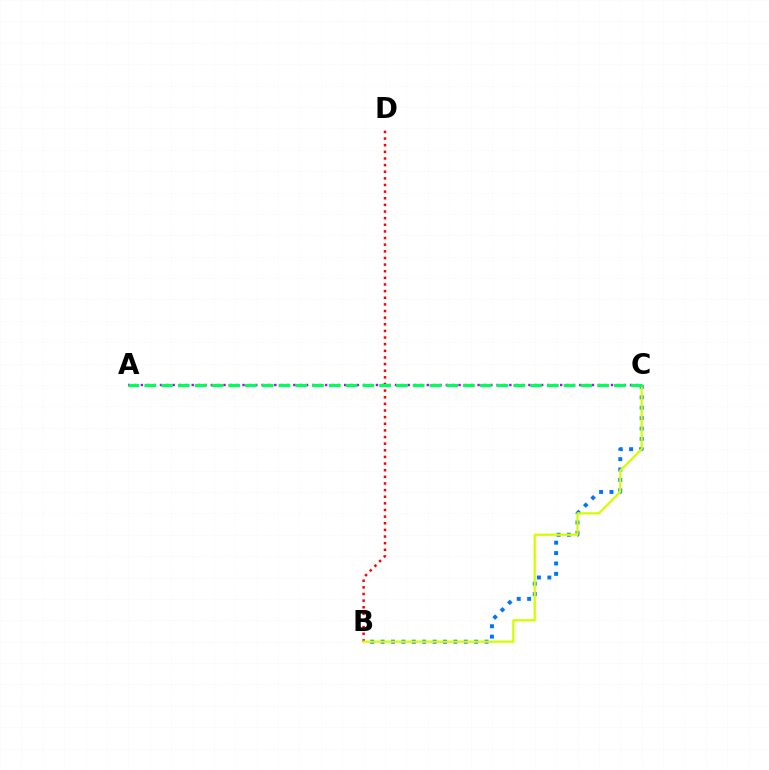{('B', 'D'): [{'color': '#ff0000', 'line_style': 'dotted', 'thickness': 1.8}], ('B', 'C'): [{'color': '#0074ff', 'line_style': 'dotted', 'thickness': 2.83}, {'color': '#d1ff00', 'line_style': 'solid', 'thickness': 1.64}], ('A', 'C'): [{'color': '#b900ff', 'line_style': 'dotted', 'thickness': 1.73}, {'color': '#00ff5c', 'line_style': 'dashed', 'thickness': 2.28}]}